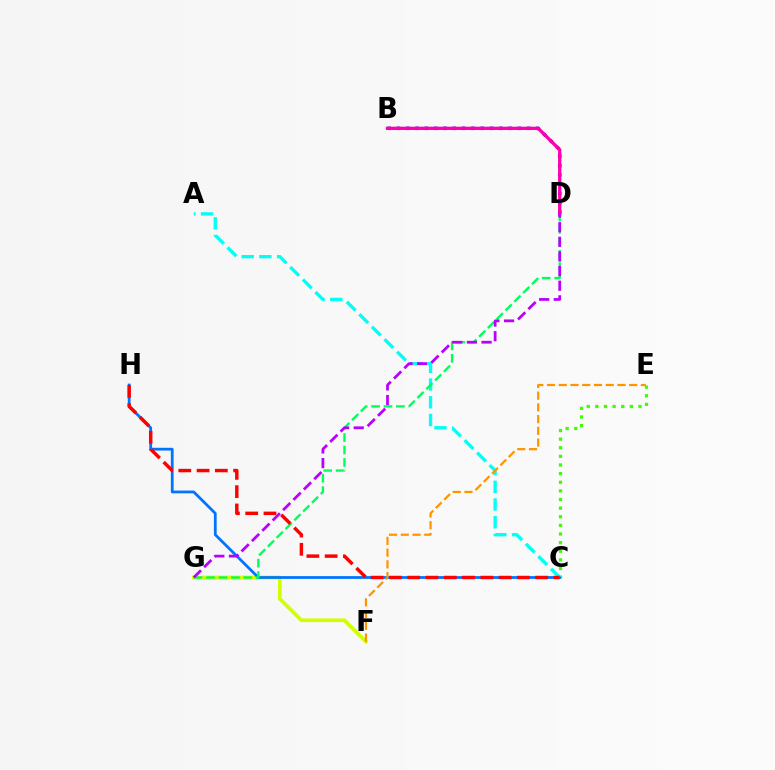{('F', 'G'): [{'color': '#d1ff00', 'line_style': 'solid', 'thickness': 2.66}], ('C', 'E'): [{'color': '#3dff00', 'line_style': 'dotted', 'thickness': 2.34}], ('C', 'H'): [{'color': '#0074ff', 'line_style': 'solid', 'thickness': 1.99}, {'color': '#ff0000', 'line_style': 'dashed', 'thickness': 2.48}], ('A', 'C'): [{'color': '#00fff6', 'line_style': 'dashed', 'thickness': 2.41}], ('B', 'D'): [{'color': '#2500ff', 'line_style': 'dotted', 'thickness': 2.53}, {'color': '#ff00ac', 'line_style': 'solid', 'thickness': 2.36}], ('D', 'G'): [{'color': '#00ff5c', 'line_style': 'dashed', 'thickness': 1.69}, {'color': '#b900ff', 'line_style': 'dashed', 'thickness': 1.99}], ('E', 'F'): [{'color': '#ff9400', 'line_style': 'dashed', 'thickness': 1.59}]}